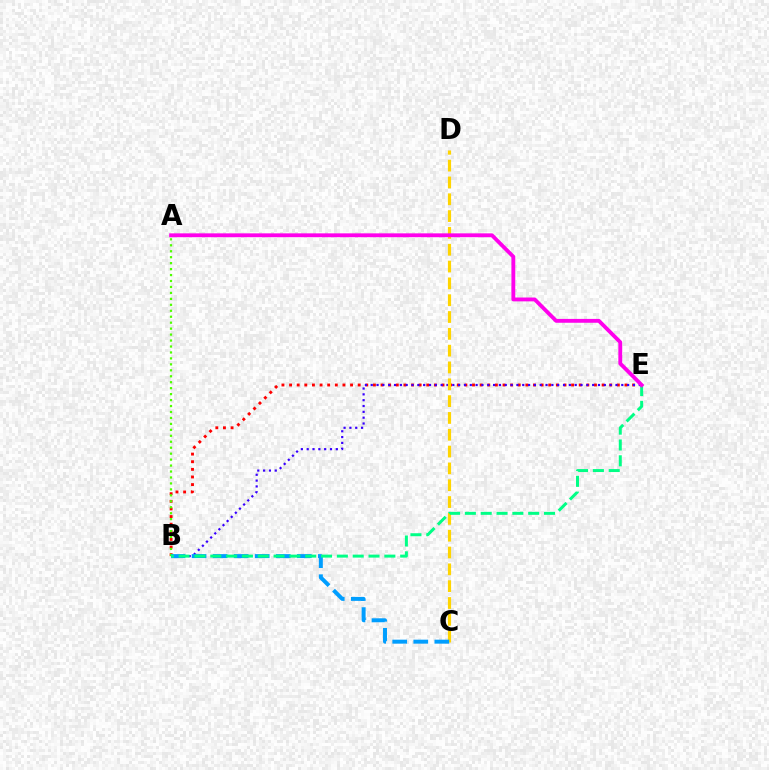{('B', 'E'): [{'color': '#ff0000', 'line_style': 'dotted', 'thickness': 2.07}, {'color': '#3700ff', 'line_style': 'dotted', 'thickness': 1.58}, {'color': '#00ff86', 'line_style': 'dashed', 'thickness': 2.15}], ('A', 'B'): [{'color': '#4fff00', 'line_style': 'dotted', 'thickness': 1.62}], ('C', 'D'): [{'color': '#ffd500', 'line_style': 'dashed', 'thickness': 2.29}], ('B', 'C'): [{'color': '#009eff', 'line_style': 'dashed', 'thickness': 2.86}], ('A', 'E'): [{'color': '#ff00ed', 'line_style': 'solid', 'thickness': 2.77}]}